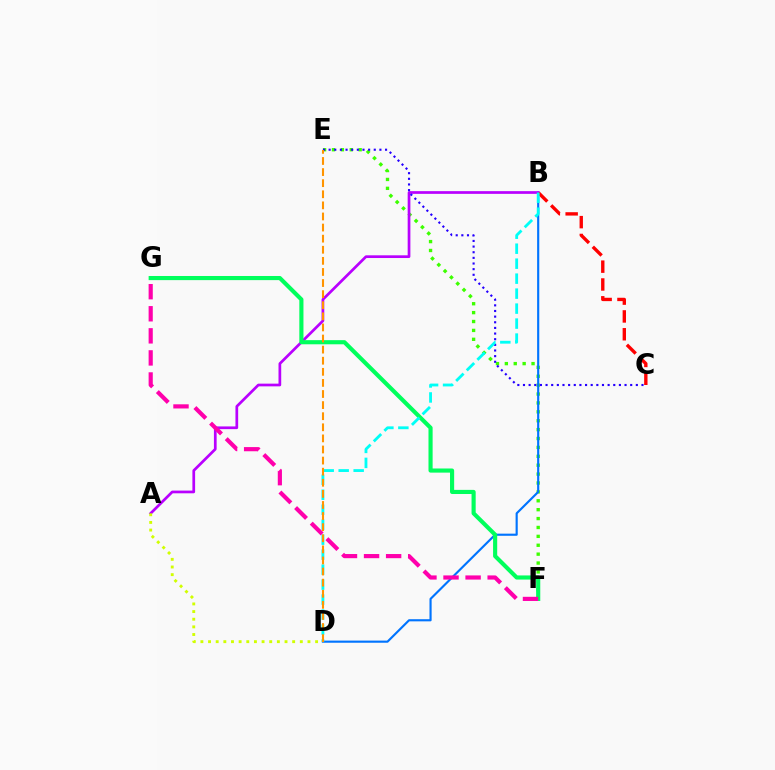{('E', 'F'): [{'color': '#3dff00', 'line_style': 'dotted', 'thickness': 2.42}], ('B', 'D'): [{'color': '#0074ff', 'line_style': 'solid', 'thickness': 1.54}, {'color': '#00fff6', 'line_style': 'dashed', 'thickness': 2.04}], ('A', 'B'): [{'color': '#b900ff', 'line_style': 'solid', 'thickness': 1.95}], ('A', 'D'): [{'color': '#d1ff00', 'line_style': 'dotted', 'thickness': 2.08}], ('C', 'E'): [{'color': '#2500ff', 'line_style': 'dotted', 'thickness': 1.53}], ('B', 'C'): [{'color': '#ff0000', 'line_style': 'dashed', 'thickness': 2.42}], ('F', 'G'): [{'color': '#00ff5c', 'line_style': 'solid', 'thickness': 2.97}, {'color': '#ff00ac', 'line_style': 'dashed', 'thickness': 3.0}], ('D', 'E'): [{'color': '#ff9400', 'line_style': 'dashed', 'thickness': 1.51}]}